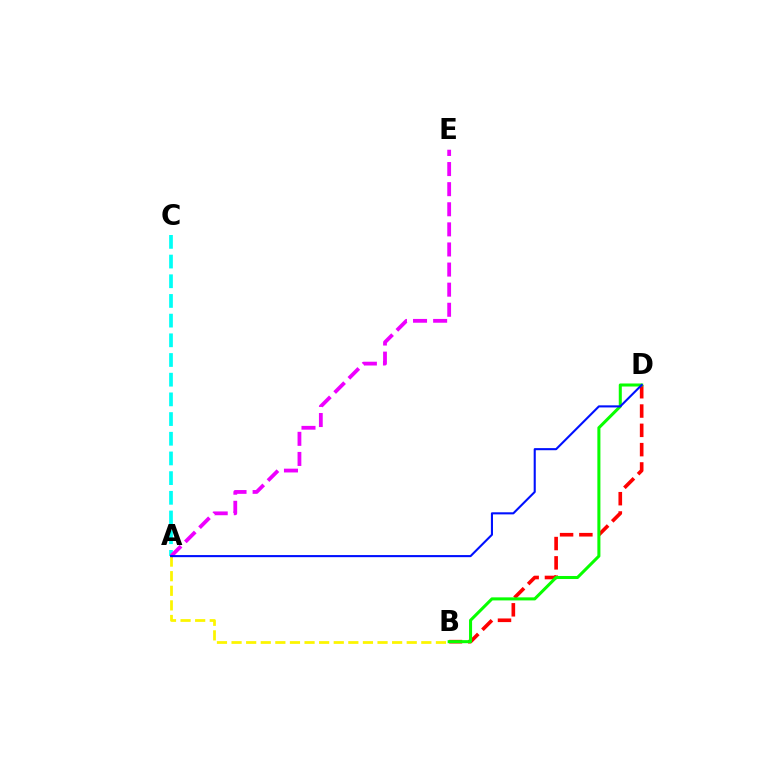{('A', 'C'): [{'color': '#00fff6', 'line_style': 'dashed', 'thickness': 2.67}], ('B', 'D'): [{'color': '#ff0000', 'line_style': 'dashed', 'thickness': 2.62}, {'color': '#08ff00', 'line_style': 'solid', 'thickness': 2.19}], ('A', 'B'): [{'color': '#fcf500', 'line_style': 'dashed', 'thickness': 1.98}], ('A', 'E'): [{'color': '#ee00ff', 'line_style': 'dashed', 'thickness': 2.73}], ('A', 'D'): [{'color': '#0010ff', 'line_style': 'solid', 'thickness': 1.51}]}